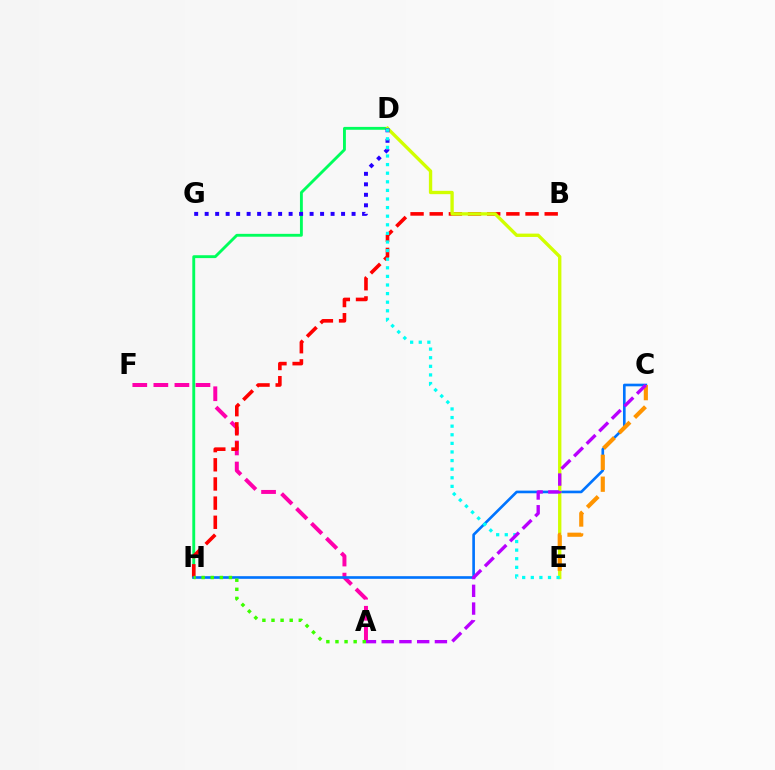{('A', 'F'): [{'color': '#ff00ac', 'line_style': 'dashed', 'thickness': 2.86}], ('D', 'H'): [{'color': '#00ff5c', 'line_style': 'solid', 'thickness': 2.07}], ('B', 'H'): [{'color': '#ff0000', 'line_style': 'dashed', 'thickness': 2.6}], ('C', 'H'): [{'color': '#0074ff', 'line_style': 'solid', 'thickness': 1.91}], ('D', 'E'): [{'color': '#d1ff00', 'line_style': 'solid', 'thickness': 2.41}, {'color': '#00fff6', 'line_style': 'dotted', 'thickness': 2.34}], ('D', 'G'): [{'color': '#2500ff', 'line_style': 'dotted', 'thickness': 2.85}], ('C', 'E'): [{'color': '#ff9400', 'line_style': 'dashed', 'thickness': 2.97}], ('A', 'C'): [{'color': '#b900ff', 'line_style': 'dashed', 'thickness': 2.41}], ('A', 'H'): [{'color': '#3dff00', 'line_style': 'dotted', 'thickness': 2.47}]}